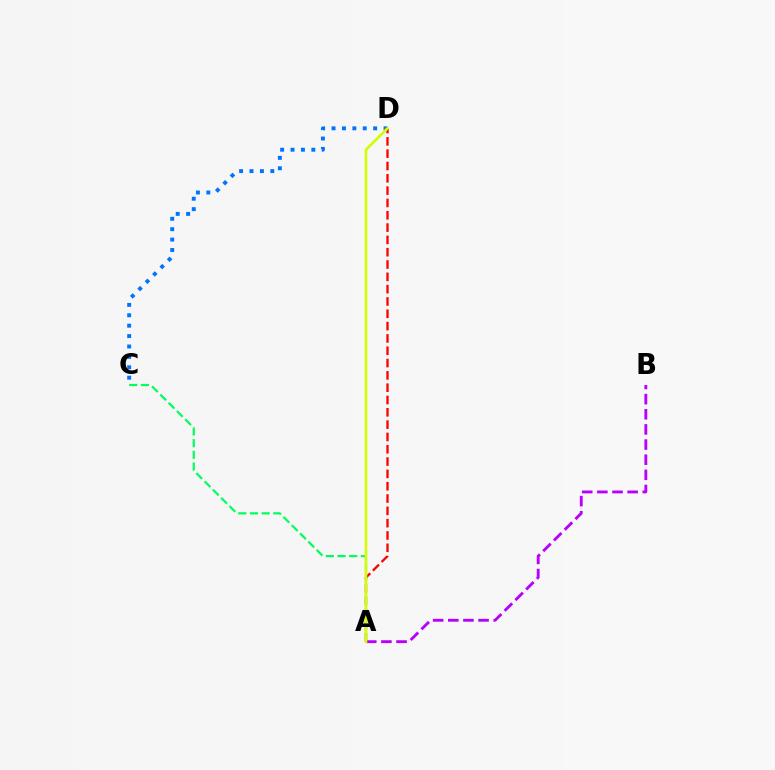{('A', 'C'): [{'color': '#00ff5c', 'line_style': 'dashed', 'thickness': 1.59}], ('A', 'B'): [{'color': '#b900ff', 'line_style': 'dashed', 'thickness': 2.06}], ('C', 'D'): [{'color': '#0074ff', 'line_style': 'dotted', 'thickness': 2.83}], ('A', 'D'): [{'color': '#ff0000', 'line_style': 'dashed', 'thickness': 1.67}, {'color': '#d1ff00', 'line_style': 'solid', 'thickness': 1.89}]}